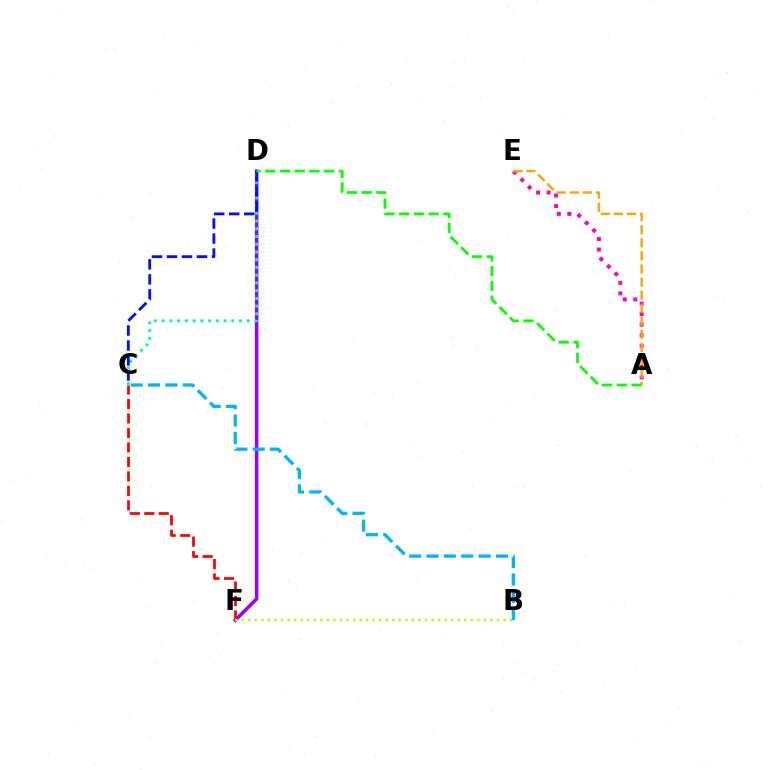{('D', 'F'): [{'color': '#9b00ff', 'line_style': 'solid', 'thickness': 2.52}], ('C', 'D'): [{'color': '#00ff9d', 'line_style': 'dotted', 'thickness': 2.1}, {'color': '#0010ff', 'line_style': 'dashed', 'thickness': 2.04}], ('C', 'F'): [{'color': '#ff0000', 'line_style': 'dashed', 'thickness': 1.97}], ('A', 'E'): [{'color': '#ff00bd', 'line_style': 'dotted', 'thickness': 2.86}, {'color': '#ffa500', 'line_style': 'dashed', 'thickness': 1.78}], ('B', 'C'): [{'color': '#00b5ff', 'line_style': 'dashed', 'thickness': 2.36}], ('A', 'D'): [{'color': '#08ff00', 'line_style': 'dashed', 'thickness': 2.0}], ('B', 'F'): [{'color': '#b3ff00', 'line_style': 'dotted', 'thickness': 1.78}]}